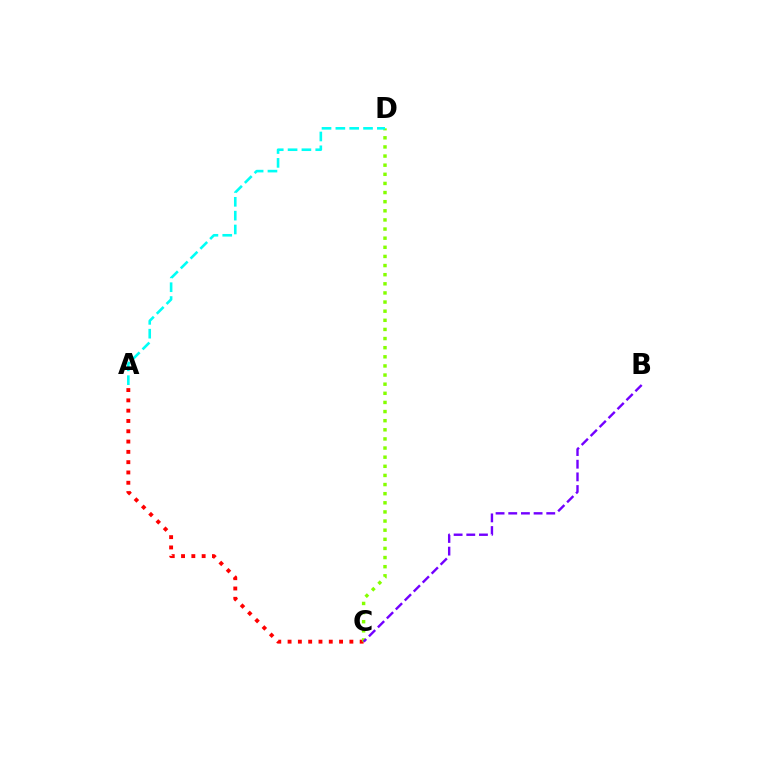{('A', 'C'): [{'color': '#ff0000', 'line_style': 'dotted', 'thickness': 2.8}], ('C', 'D'): [{'color': '#84ff00', 'line_style': 'dotted', 'thickness': 2.48}], ('A', 'D'): [{'color': '#00fff6', 'line_style': 'dashed', 'thickness': 1.88}], ('B', 'C'): [{'color': '#7200ff', 'line_style': 'dashed', 'thickness': 1.72}]}